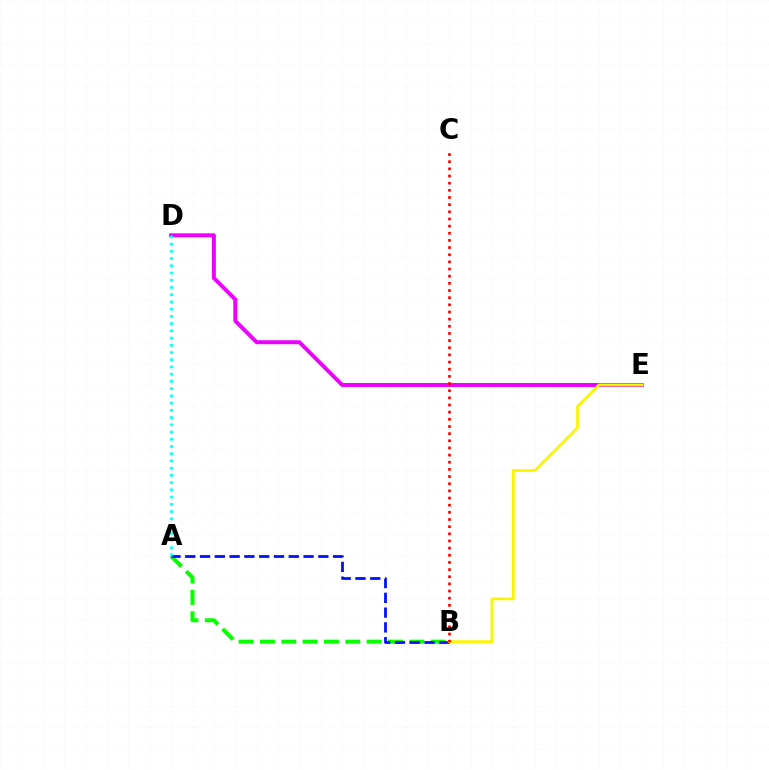{('A', 'B'): [{'color': '#08ff00', 'line_style': 'dashed', 'thickness': 2.9}, {'color': '#0010ff', 'line_style': 'dashed', 'thickness': 2.01}], ('D', 'E'): [{'color': '#ee00ff', 'line_style': 'solid', 'thickness': 2.84}], ('A', 'D'): [{'color': '#00fff6', 'line_style': 'dotted', 'thickness': 1.96}], ('B', 'E'): [{'color': '#fcf500', 'line_style': 'solid', 'thickness': 1.98}], ('B', 'C'): [{'color': '#ff0000', 'line_style': 'dotted', 'thickness': 1.94}]}